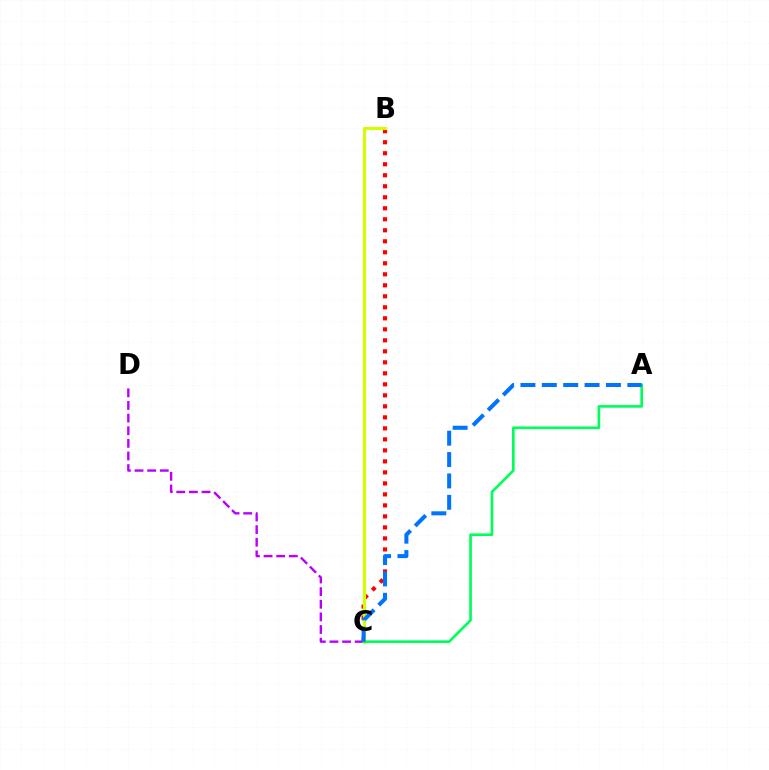{('B', 'C'): [{'color': '#ff0000', 'line_style': 'dotted', 'thickness': 2.99}, {'color': '#d1ff00', 'line_style': 'solid', 'thickness': 2.24}], ('C', 'D'): [{'color': '#b900ff', 'line_style': 'dashed', 'thickness': 1.72}], ('A', 'C'): [{'color': '#00ff5c', 'line_style': 'solid', 'thickness': 1.91}, {'color': '#0074ff', 'line_style': 'dashed', 'thickness': 2.9}]}